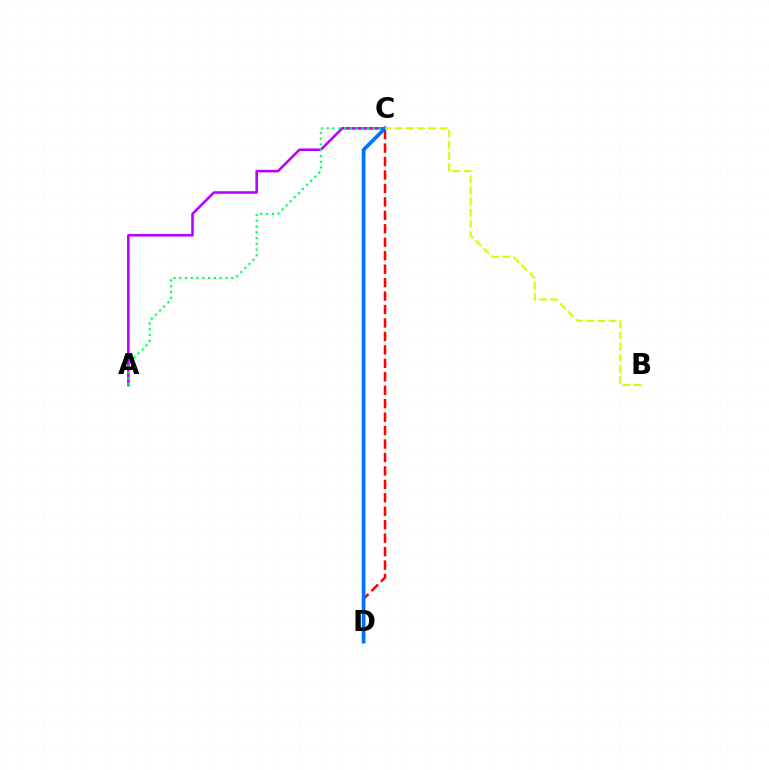{('C', 'D'): [{'color': '#ff0000', 'line_style': 'dashed', 'thickness': 1.83}, {'color': '#0074ff', 'line_style': 'solid', 'thickness': 2.69}], ('A', 'C'): [{'color': '#b900ff', 'line_style': 'solid', 'thickness': 1.85}, {'color': '#00ff5c', 'line_style': 'dotted', 'thickness': 1.57}], ('B', 'C'): [{'color': '#d1ff00', 'line_style': 'dashed', 'thickness': 1.52}]}